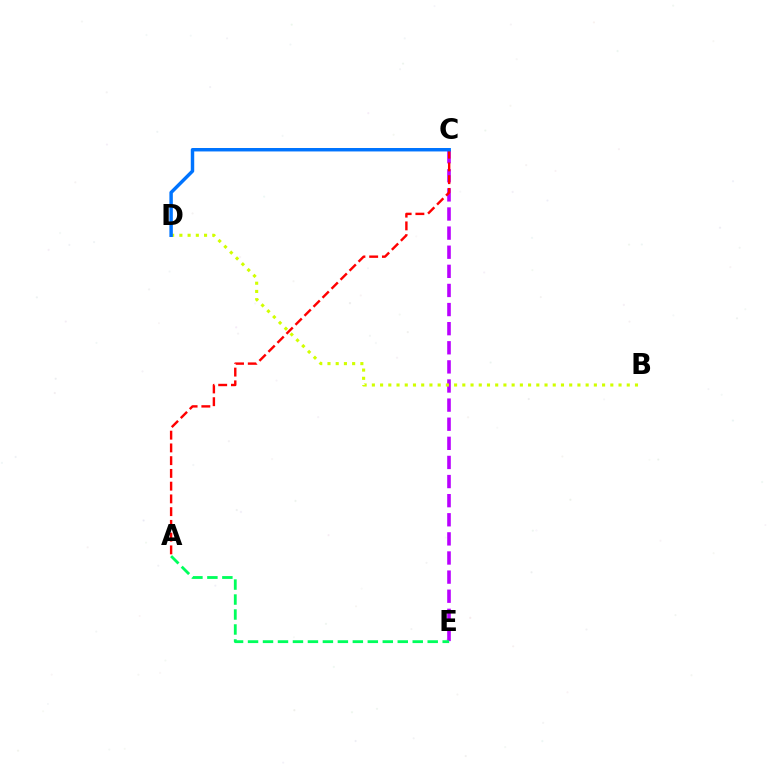{('C', 'E'): [{'color': '#b900ff', 'line_style': 'dashed', 'thickness': 2.6}], ('A', 'C'): [{'color': '#ff0000', 'line_style': 'dashed', 'thickness': 1.73}], ('B', 'D'): [{'color': '#d1ff00', 'line_style': 'dotted', 'thickness': 2.23}], ('C', 'D'): [{'color': '#0074ff', 'line_style': 'solid', 'thickness': 2.48}], ('A', 'E'): [{'color': '#00ff5c', 'line_style': 'dashed', 'thickness': 2.03}]}